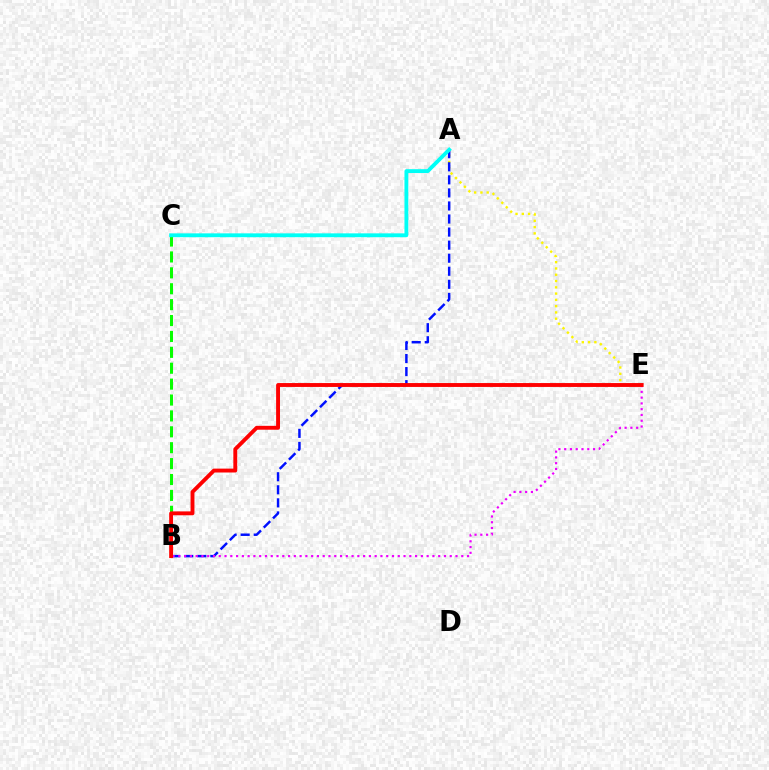{('B', 'C'): [{'color': '#08ff00', 'line_style': 'dashed', 'thickness': 2.16}], ('A', 'E'): [{'color': '#fcf500', 'line_style': 'dotted', 'thickness': 1.71}], ('A', 'B'): [{'color': '#0010ff', 'line_style': 'dashed', 'thickness': 1.77}], ('B', 'E'): [{'color': '#ee00ff', 'line_style': 'dotted', 'thickness': 1.57}, {'color': '#ff0000', 'line_style': 'solid', 'thickness': 2.8}], ('A', 'C'): [{'color': '#00fff6', 'line_style': 'solid', 'thickness': 2.77}]}